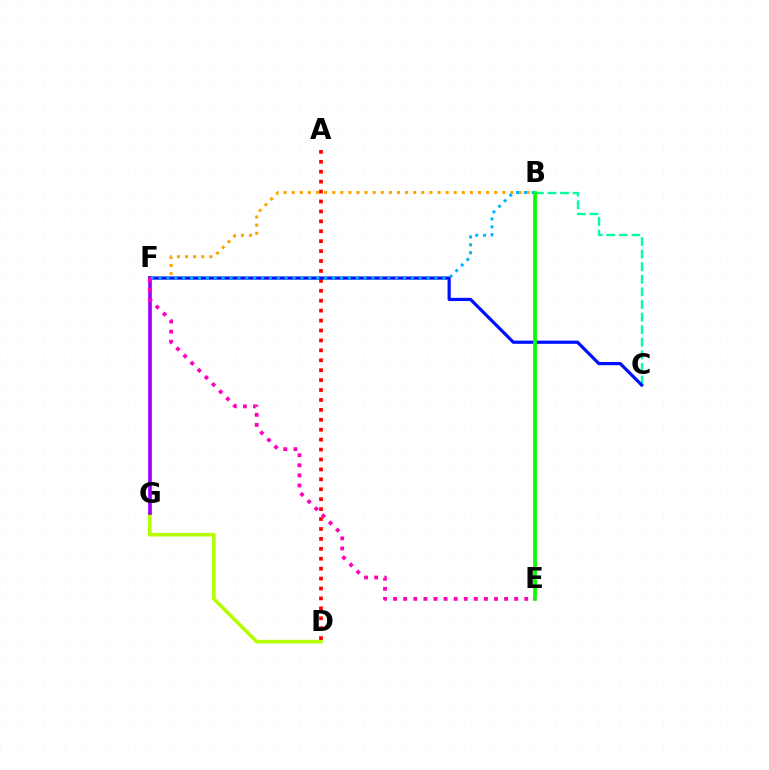{('D', 'G'): [{'color': '#b3ff00', 'line_style': 'solid', 'thickness': 2.59}], ('B', 'F'): [{'color': '#ffa500', 'line_style': 'dotted', 'thickness': 2.2}, {'color': '#00b5ff', 'line_style': 'dotted', 'thickness': 2.14}], ('B', 'C'): [{'color': '#00ff9d', 'line_style': 'dashed', 'thickness': 1.71}], ('A', 'D'): [{'color': '#ff0000', 'line_style': 'dotted', 'thickness': 2.7}], ('C', 'F'): [{'color': '#0010ff', 'line_style': 'solid', 'thickness': 2.31}], ('F', 'G'): [{'color': '#9b00ff', 'line_style': 'solid', 'thickness': 2.64}], ('B', 'E'): [{'color': '#08ff00', 'line_style': 'solid', 'thickness': 2.69}], ('E', 'F'): [{'color': '#ff00bd', 'line_style': 'dotted', 'thickness': 2.74}]}